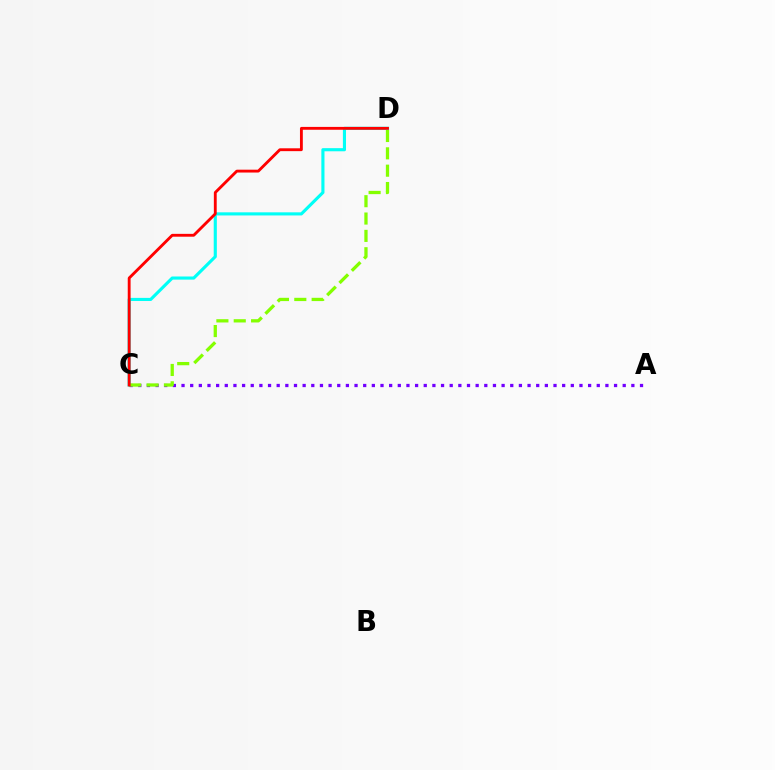{('C', 'D'): [{'color': '#00fff6', 'line_style': 'solid', 'thickness': 2.25}, {'color': '#84ff00', 'line_style': 'dashed', 'thickness': 2.36}, {'color': '#ff0000', 'line_style': 'solid', 'thickness': 2.05}], ('A', 'C'): [{'color': '#7200ff', 'line_style': 'dotted', 'thickness': 2.35}]}